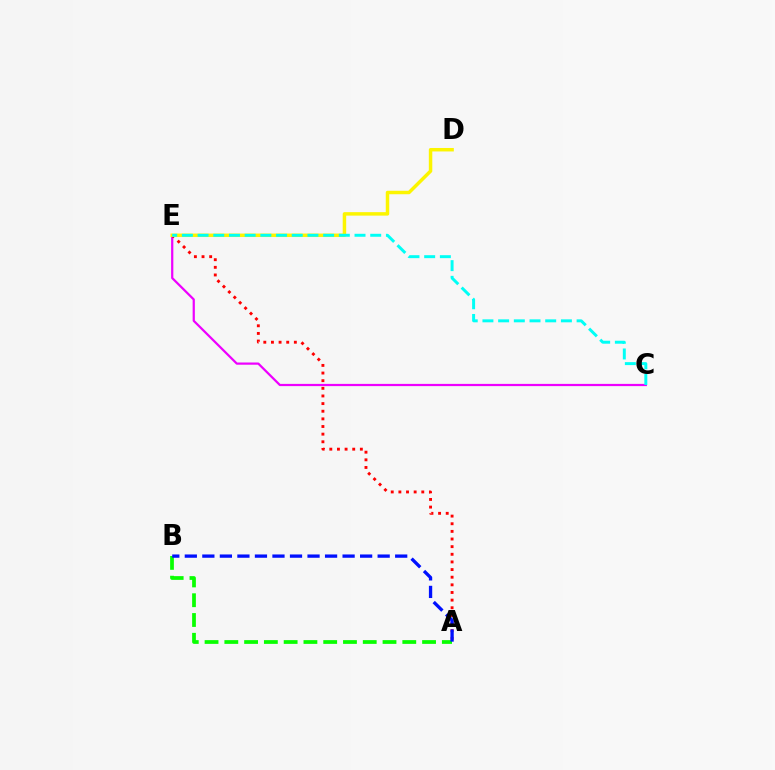{('C', 'E'): [{'color': '#ee00ff', 'line_style': 'solid', 'thickness': 1.6}, {'color': '#00fff6', 'line_style': 'dashed', 'thickness': 2.13}], ('A', 'E'): [{'color': '#ff0000', 'line_style': 'dotted', 'thickness': 2.07}], ('D', 'E'): [{'color': '#fcf500', 'line_style': 'solid', 'thickness': 2.5}], ('A', 'B'): [{'color': '#08ff00', 'line_style': 'dashed', 'thickness': 2.69}, {'color': '#0010ff', 'line_style': 'dashed', 'thickness': 2.38}]}